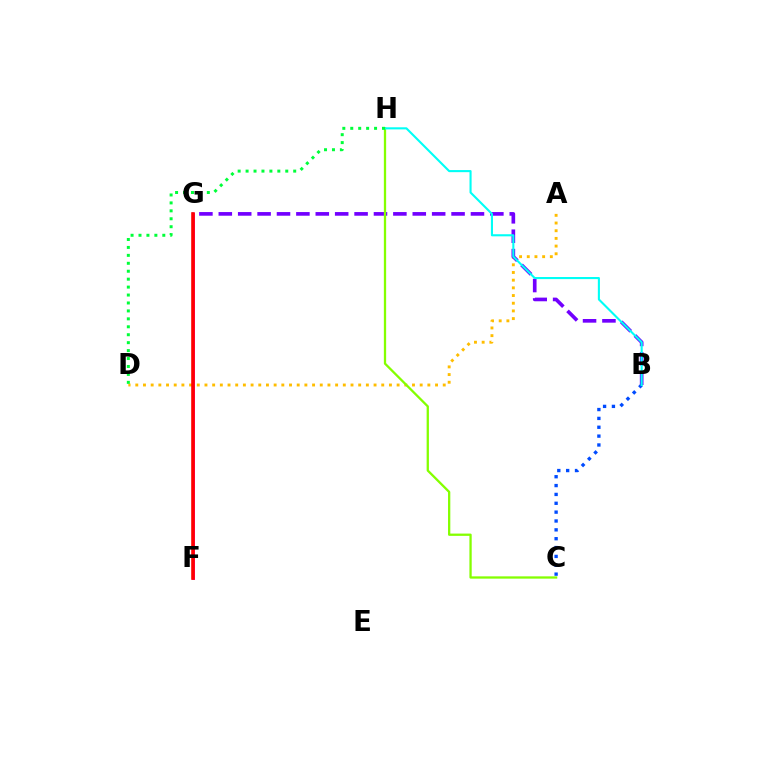{('A', 'D'): [{'color': '#ffbd00', 'line_style': 'dotted', 'thickness': 2.09}], ('B', 'G'): [{'color': '#7200ff', 'line_style': 'dashed', 'thickness': 2.64}], ('F', 'G'): [{'color': '#ff00cf', 'line_style': 'solid', 'thickness': 2.1}, {'color': '#ff0000', 'line_style': 'solid', 'thickness': 2.59}], ('B', 'C'): [{'color': '#004bff', 'line_style': 'dotted', 'thickness': 2.41}], ('C', 'H'): [{'color': '#84ff00', 'line_style': 'solid', 'thickness': 1.65}], ('B', 'H'): [{'color': '#00fff6', 'line_style': 'solid', 'thickness': 1.51}], ('D', 'H'): [{'color': '#00ff39', 'line_style': 'dotted', 'thickness': 2.16}]}